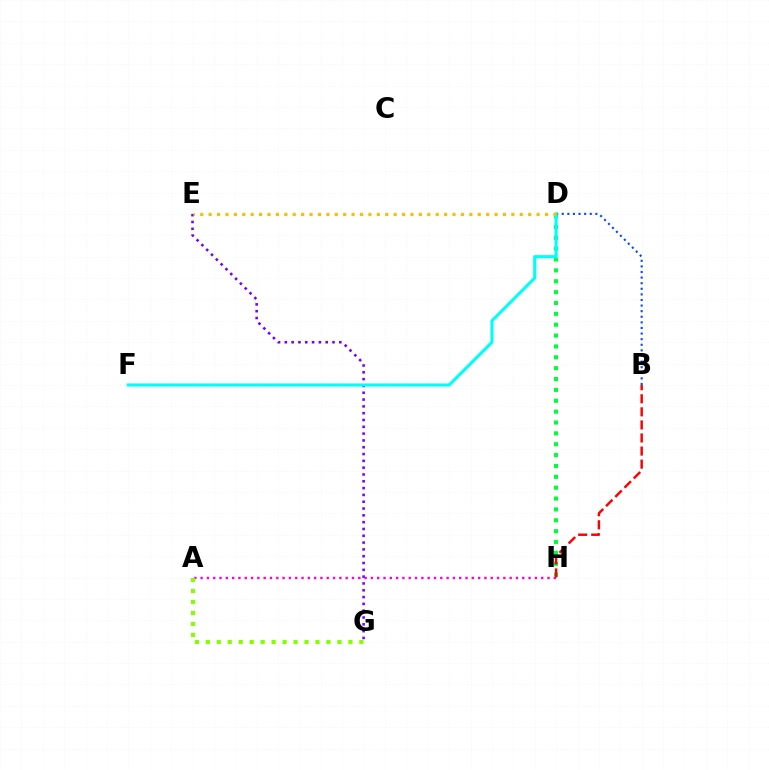{('E', 'G'): [{'color': '#7200ff', 'line_style': 'dotted', 'thickness': 1.85}], ('A', 'H'): [{'color': '#ff00cf', 'line_style': 'dotted', 'thickness': 1.71}], ('D', 'H'): [{'color': '#00ff39', 'line_style': 'dotted', 'thickness': 2.95}], ('B', 'D'): [{'color': '#004bff', 'line_style': 'dotted', 'thickness': 1.52}], ('B', 'H'): [{'color': '#ff0000', 'line_style': 'dashed', 'thickness': 1.78}], ('D', 'F'): [{'color': '#00fff6', 'line_style': 'solid', 'thickness': 2.24}], ('D', 'E'): [{'color': '#ffbd00', 'line_style': 'dotted', 'thickness': 2.28}], ('A', 'G'): [{'color': '#84ff00', 'line_style': 'dotted', 'thickness': 2.98}]}